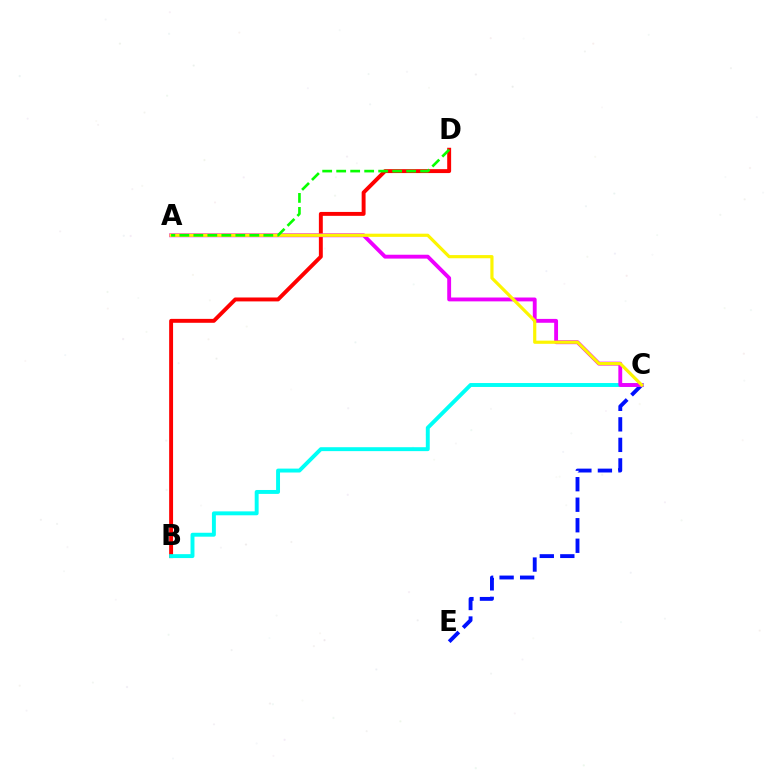{('B', 'D'): [{'color': '#ff0000', 'line_style': 'solid', 'thickness': 2.82}], ('C', 'E'): [{'color': '#0010ff', 'line_style': 'dashed', 'thickness': 2.79}], ('B', 'C'): [{'color': '#00fff6', 'line_style': 'solid', 'thickness': 2.82}], ('A', 'C'): [{'color': '#ee00ff', 'line_style': 'solid', 'thickness': 2.78}, {'color': '#fcf500', 'line_style': 'solid', 'thickness': 2.29}], ('A', 'D'): [{'color': '#08ff00', 'line_style': 'dashed', 'thickness': 1.9}]}